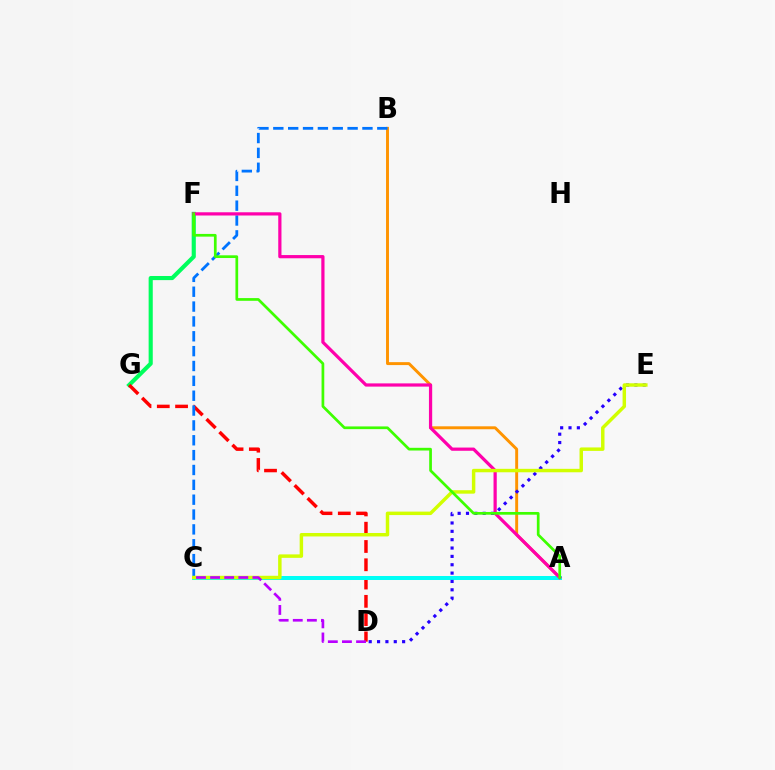{('F', 'G'): [{'color': '#00ff5c', 'line_style': 'solid', 'thickness': 2.97}], ('D', 'G'): [{'color': '#ff0000', 'line_style': 'dashed', 'thickness': 2.48}], ('A', 'B'): [{'color': '#ff9400', 'line_style': 'solid', 'thickness': 2.11}], ('A', 'C'): [{'color': '#00fff6', 'line_style': 'solid', 'thickness': 2.87}], ('B', 'C'): [{'color': '#0074ff', 'line_style': 'dashed', 'thickness': 2.02}], ('D', 'E'): [{'color': '#2500ff', 'line_style': 'dotted', 'thickness': 2.27}], ('A', 'F'): [{'color': '#ff00ac', 'line_style': 'solid', 'thickness': 2.32}, {'color': '#3dff00', 'line_style': 'solid', 'thickness': 1.95}], ('C', 'E'): [{'color': '#d1ff00', 'line_style': 'solid', 'thickness': 2.49}], ('C', 'D'): [{'color': '#b900ff', 'line_style': 'dashed', 'thickness': 1.92}]}